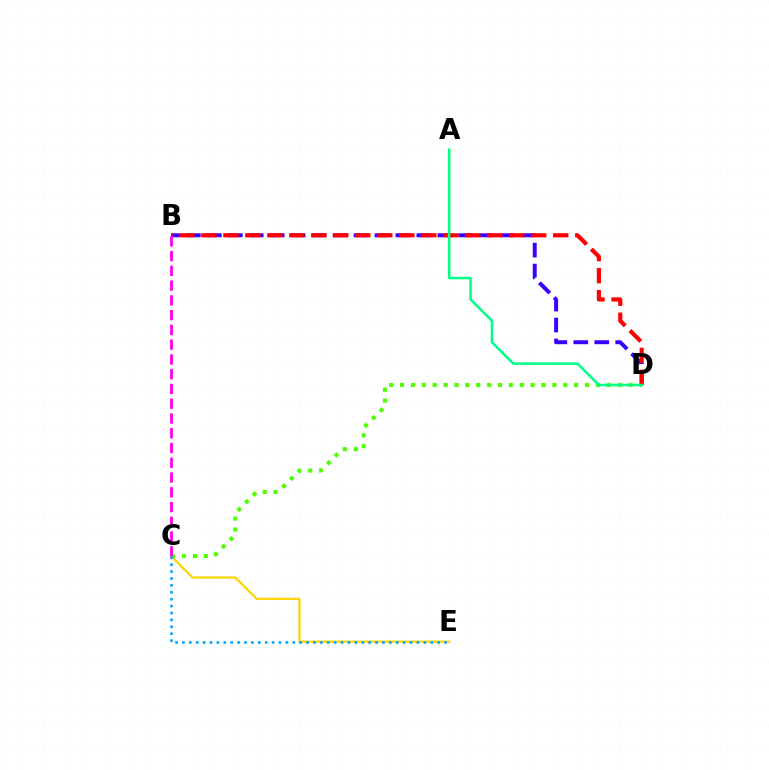{('B', 'D'): [{'color': '#3700ff', 'line_style': 'dashed', 'thickness': 2.85}, {'color': '#ff0000', 'line_style': 'dashed', 'thickness': 2.99}], ('C', 'E'): [{'color': '#ffd500', 'line_style': 'solid', 'thickness': 1.61}, {'color': '#009eff', 'line_style': 'dotted', 'thickness': 1.87}], ('C', 'D'): [{'color': '#4fff00', 'line_style': 'dotted', 'thickness': 2.96}], ('A', 'D'): [{'color': '#00ff86', 'line_style': 'solid', 'thickness': 1.82}], ('B', 'C'): [{'color': '#ff00ed', 'line_style': 'dashed', 'thickness': 2.01}]}